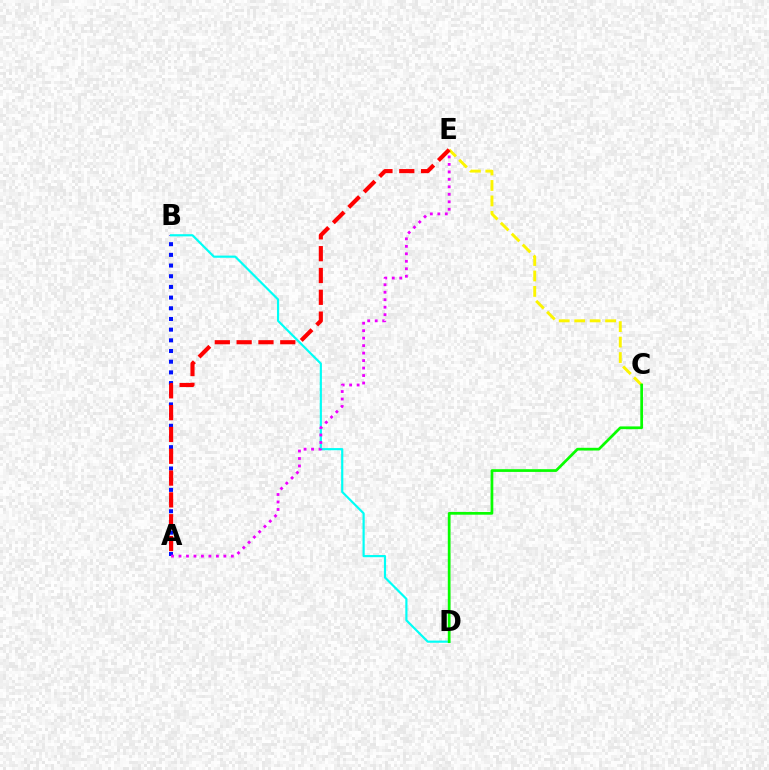{('A', 'B'): [{'color': '#0010ff', 'line_style': 'dotted', 'thickness': 2.9}], ('B', 'D'): [{'color': '#00fff6', 'line_style': 'solid', 'thickness': 1.57}], ('A', 'E'): [{'color': '#ee00ff', 'line_style': 'dotted', 'thickness': 2.03}, {'color': '#ff0000', 'line_style': 'dashed', 'thickness': 2.96}], ('C', 'E'): [{'color': '#fcf500', 'line_style': 'dashed', 'thickness': 2.1}], ('C', 'D'): [{'color': '#08ff00', 'line_style': 'solid', 'thickness': 1.96}]}